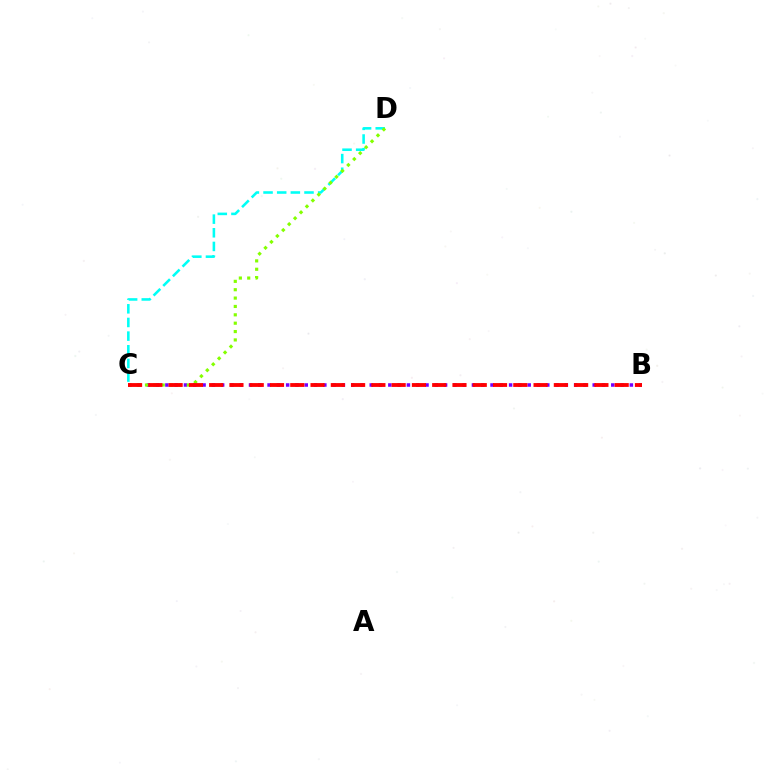{('B', 'C'): [{'color': '#7200ff', 'line_style': 'dotted', 'thickness': 2.52}, {'color': '#ff0000', 'line_style': 'dashed', 'thickness': 2.75}], ('C', 'D'): [{'color': '#00fff6', 'line_style': 'dashed', 'thickness': 1.85}, {'color': '#84ff00', 'line_style': 'dotted', 'thickness': 2.27}]}